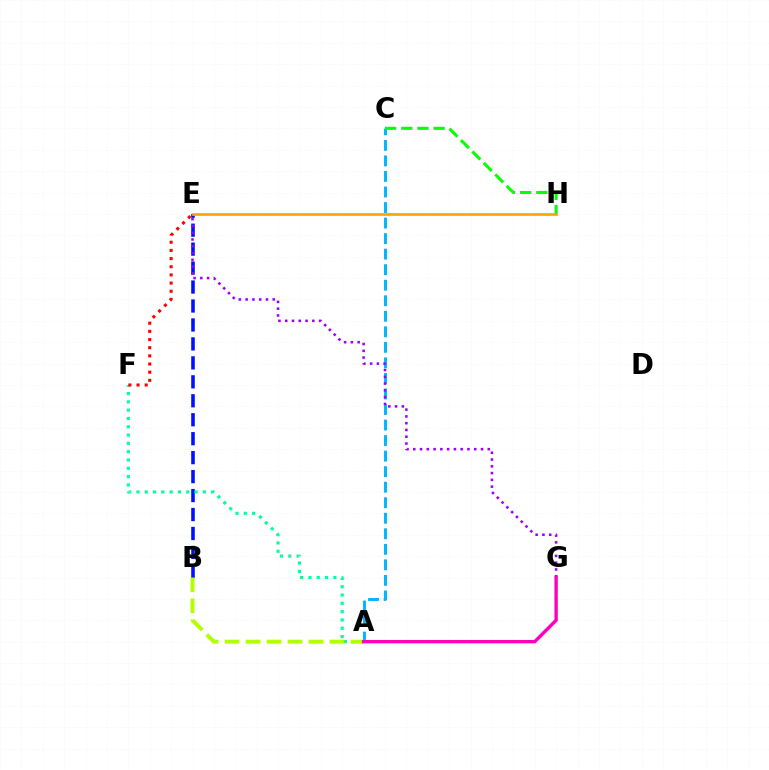{('A', 'C'): [{'color': '#00b5ff', 'line_style': 'dashed', 'thickness': 2.11}], ('B', 'E'): [{'color': '#0010ff', 'line_style': 'dashed', 'thickness': 2.58}], ('A', 'F'): [{'color': '#00ff9d', 'line_style': 'dotted', 'thickness': 2.26}], ('E', 'G'): [{'color': '#9b00ff', 'line_style': 'dotted', 'thickness': 1.84}], ('A', 'B'): [{'color': '#b3ff00', 'line_style': 'dashed', 'thickness': 2.85}], ('E', 'H'): [{'color': '#ffa500', 'line_style': 'solid', 'thickness': 1.96}], ('C', 'H'): [{'color': '#08ff00', 'line_style': 'dashed', 'thickness': 2.2}], ('A', 'G'): [{'color': '#ff00bd', 'line_style': 'solid', 'thickness': 2.43}], ('E', 'F'): [{'color': '#ff0000', 'line_style': 'dotted', 'thickness': 2.22}]}